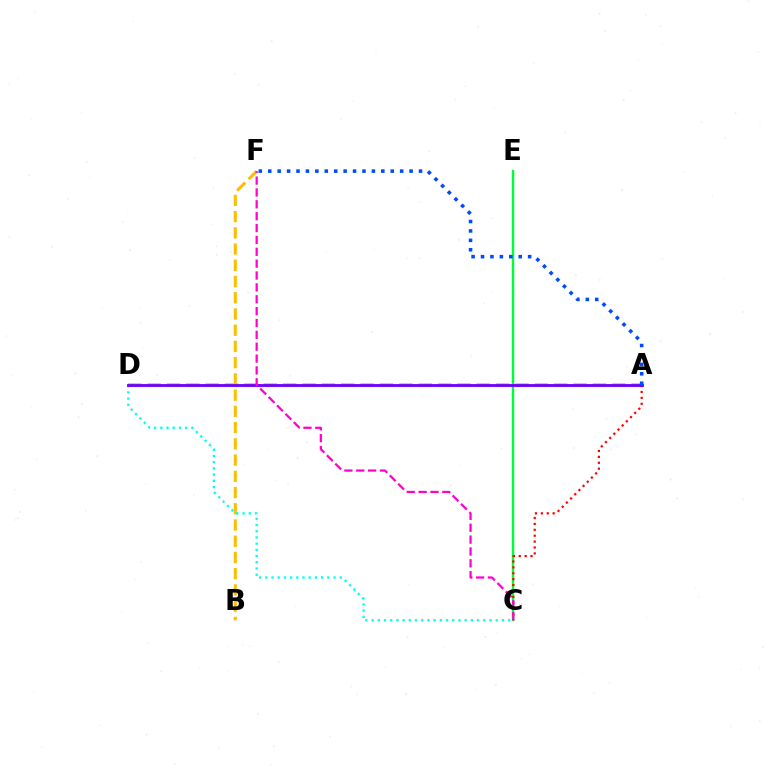{('B', 'F'): [{'color': '#ffbd00', 'line_style': 'dashed', 'thickness': 2.2}], ('A', 'D'): [{'color': '#84ff00', 'line_style': 'dashed', 'thickness': 2.63}, {'color': '#7200ff', 'line_style': 'solid', 'thickness': 2.05}], ('C', 'E'): [{'color': '#00ff39', 'line_style': 'solid', 'thickness': 1.75}], ('A', 'C'): [{'color': '#ff0000', 'line_style': 'dotted', 'thickness': 1.6}], ('C', 'D'): [{'color': '#00fff6', 'line_style': 'dotted', 'thickness': 1.69}], ('A', 'F'): [{'color': '#004bff', 'line_style': 'dotted', 'thickness': 2.56}], ('C', 'F'): [{'color': '#ff00cf', 'line_style': 'dashed', 'thickness': 1.61}]}